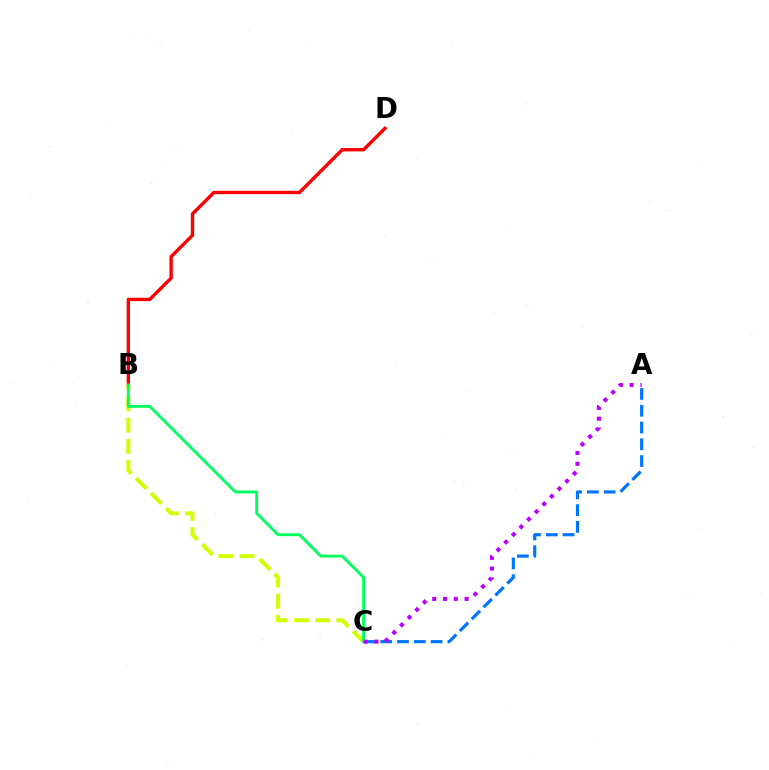{('B', 'D'): [{'color': '#ff0000', 'line_style': 'solid', 'thickness': 2.43}], ('B', 'C'): [{'color': '#d1ff00', 'line_style': 'dashed', 'thickness': 2.88}, {'color': '#00ff5c', 'line_style': 'solid', 'thickness': 2.05}], ('A', 'C'): [{'color': '#0074ff', 'line_style': 'dashed', 'thickness': 2.28}, {'color': '#b900ff', 'line_style': 'dotted', 'thickness': 2.93}]}